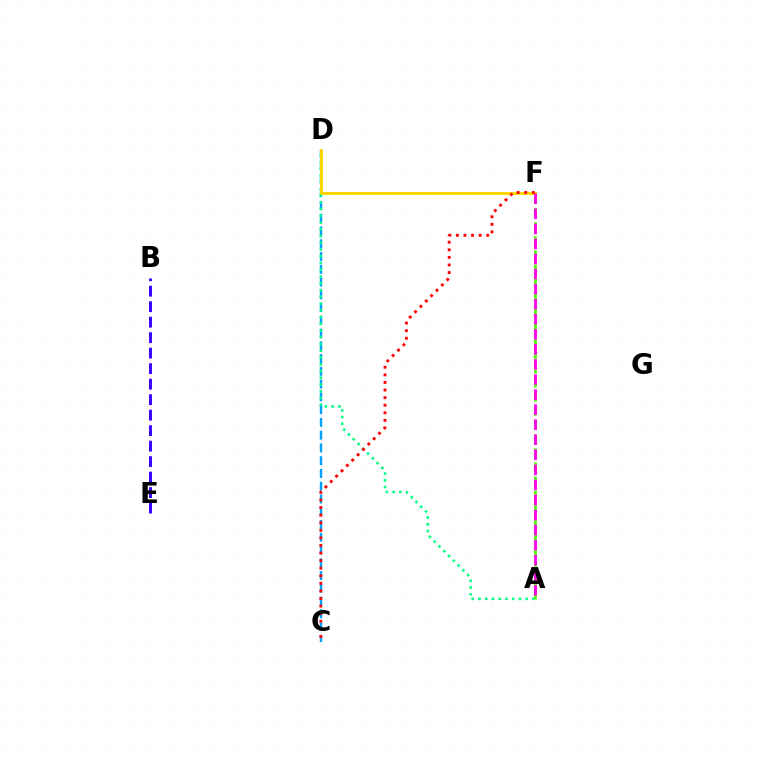{('B', 'E'): [{'color': '#3700ff', 'line_style': 'dashed', 'thickness': 2.1}], ('C', 'D'): [{'color': '#009eff', 'line_style': 'dashed', 'thickness': 1.73}], ('A', 'D'): [{'color': '#00ff86', 'line_style': 'dotted', 'thickness': 1.83}], ('A', 'F'): [{'color': '#4fff00', 'line_style': 'dashed', 'thickness': 1.92}, {'color': '#ff00ed', 'line_style': 'dashed', 'thickness': 2.05}], ('D', 'F'): [{'color': '#ffd500', 'line_style': 'solid', 'thickness': 2.08}], ('C', 'F'): [{'color': '#ff0000', 'line_style': 'dotted', 'thickness': 2.06}]}